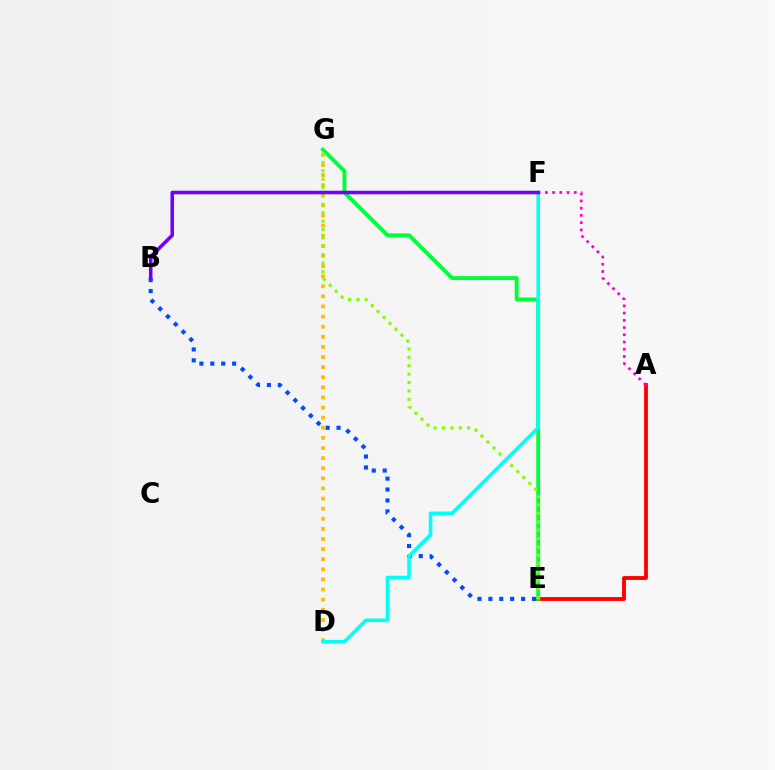{('A', 'E'): [{'color': '#ff0000', 'line_style': 'solid', 'thickness': 2.77}], ('A', 'F'): [{'color': '#ff00cf', 'line_style': 'dotted', 'thickness': 1.96}], ('E', 'G'): [{'color': '#00ff39', 'line_style': 'solid', 'thickness': 2.8}, {'color': '#84ff00', 'line_style': 'dotted', 'thickness': 2.28}], ('D', 'G'): [{'color': '#ffbd00', 'line_style': 'dotted', 'thickness': 2.75}], ('B', 'E'): [{'color': '#004bff', 'line_style': 'dotted', 'thickness': 2.96}], ('D', 'F'): [{'color': '#00fff6', 'line_style': 'solid', 'thickness': 2.57}], ('B', 'F'): [{'color': '#7200ff', 'line_style': 'solid', 'thickness': 2.55}]}